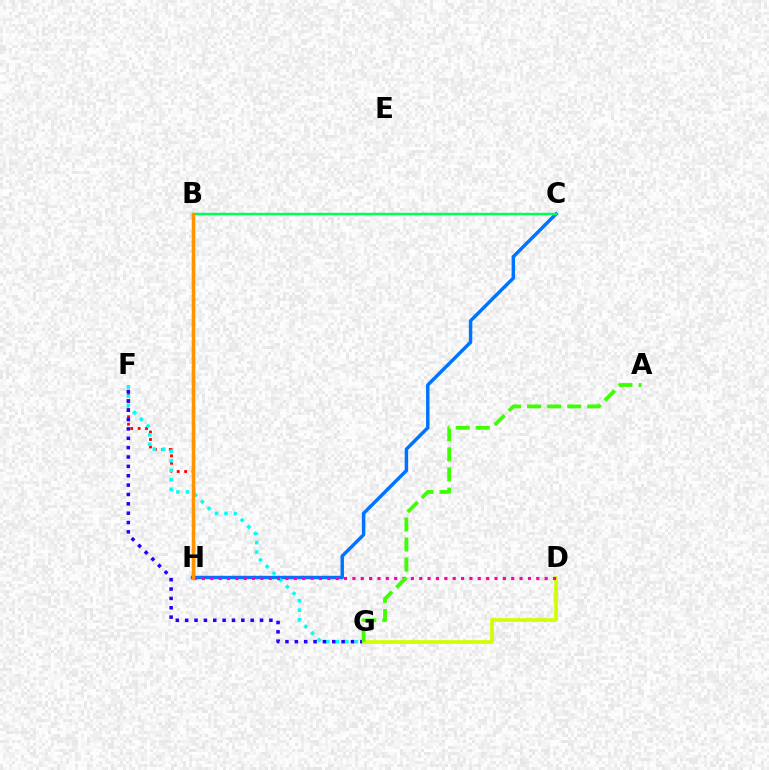{('C', 'H'): [{'color': '#0074ff', 'line_style': 'solid', 'thickness': 2.49}], ('F', 'H'): [{'color': '#ff0000', 'line_style': 'dotted', 'thickness': 2.03}], ('B', 'C'): [{'color': '#00ff5c', 'line_style': 'solid', 'thickness': 1.77}], ('F', 'G'): [{'color': '#00fff6', 'line_style': 'dotted', 'thickness': 2.58}, {'color': '#2500ff', 'line_style': 'dotted', 'thickness': 2.54}], ('D', 'G'): [{'color': '#d1ff00', 'line_style': 'solid', 'thickness': 2.64}], ('B', 'H'): [{'color': '#b900ff', 'line_style': 'dotted', 'thickness': 2.27}, {'color': '#ff9400', 'line_style': 'solid', 'thickness': 2.5}], ('D', 'H'): [{'color': '#ff00ac', 'line_style': 'dotted', 'thickness': 2.27}], ('A', 'G'): [{'color': '#3dff00', 'line_style': 'dashed', 'thickness': 2.73}]}